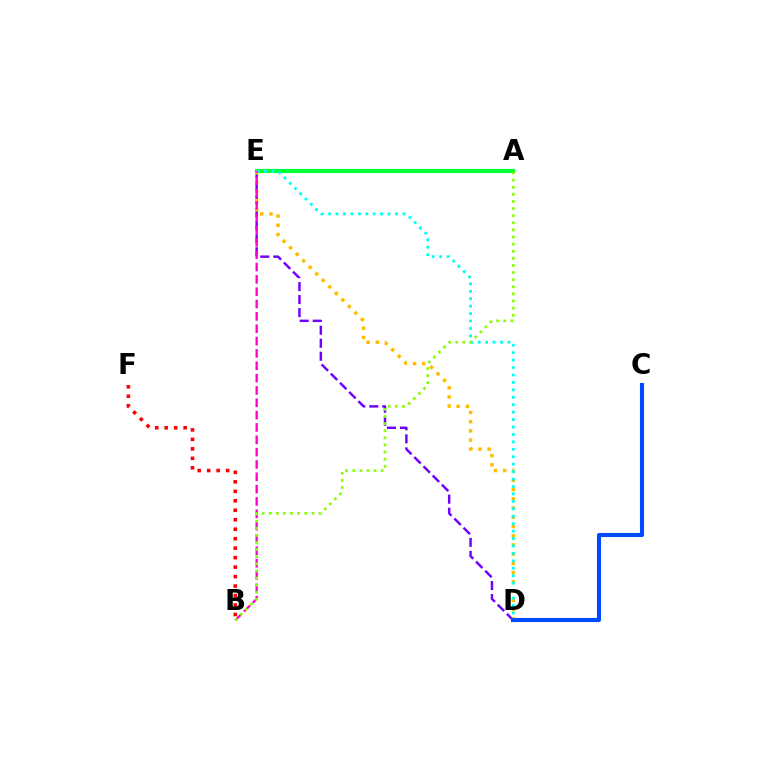{('B', 'F'): [{'color': '#ff0000', 'line_style': 'dotted', 'thickness': 2.57}], ('A', 'E'): [{'color': '#00ff39', 'line_style': 'solid', 'thickness': 2.98}], ('D', 'E'): [{'color': '#7200ff', 'line_style': 'dashed', 'thickness': 1.77}, {'color': '#ffbd00', 'line_style': 'dotted', 'thickness': 2.51}, {'color': '#00fff6', 'line_style': 'dotted', 'thickness': 2.02}], ('B', 'E'): [{'color': '#ff00cf', 'line_style': 'dashed', 'thickness': 1.68}], ('A', 'B'): [{'color': '#84ff00', 'line_style': 'dotted', 'thickness': 1.93}], ('C', 'D'): [{'color': '#004bff', 'line_style': 'solid', 'thickness': 2.94}]}